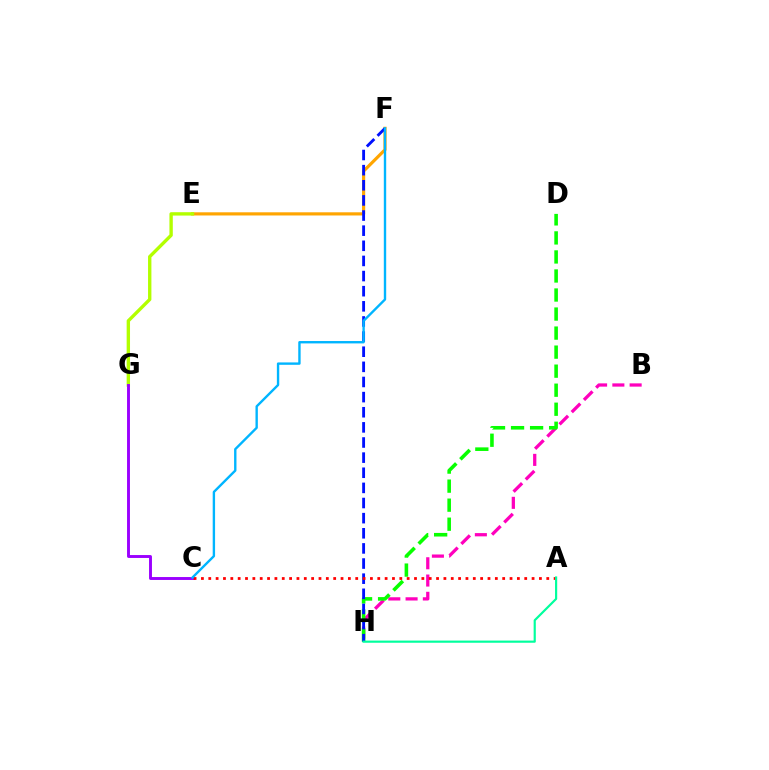{('B', 'H'): [{'color': '#ff00bd', 'line_style': 'dashed', 'thickness': 2.35}], ('D', 'H'): [{'color': '#08ff00', 'line_style': 'dashed', 'thickness': 2.59}], ('E', 'F'): [{'color': '#ffa500', 'line_style': 'solid', 'thickness': 2.29}], ('E', 'G'): [{'color': '#b3ff00', 'line_style': 'solid', 'thickness': 2.42}], ('C', 'G'): [{'color': '#9b00ff', 'line_style': 'solid', 'thickness': 2.1}], ('F', 'H'): [{'color': '#0010ff', 'line_style': 'dashed', 'thickness': 2.06}], ('A', 'C'): [{'color': '#ff0000', 'line_style': 'dotted', 'thickness': 2.0}], ('C', 'F'): [{'color': '#00b5ff', 'line_style': 'solid', 'thickness': 1.71}], ('A', 'H'): [{'color': '#00ff9d', 'line_style': 'solid', 'thickness': 1.57}]}